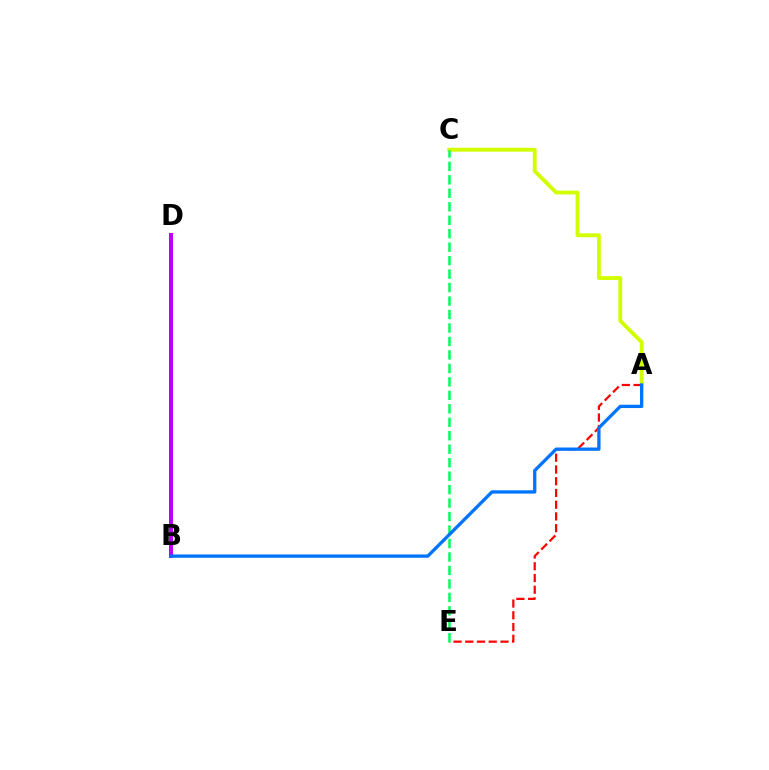{('A', 'C'): [{'color': '#d1ff00', 'line_style': 'solid', 'thickness': 2.76}], ('B', 'D'): [{'color': '#b900ff', 'line_style': 'solid', 'thickness': 2.89}], ('A', 'E'): [{'color': '#ff0000', 'line_style': 'dashed', 'thickness': 1.59}], ('C', 'E'): [{'color': '#00ff5c', 'line_style': 'dashed', 'thickness': 1.83}], ('A', 'B'): [{'color': '#0074ff', 'line_style': 'solid', 'thickness': 2.38}]}